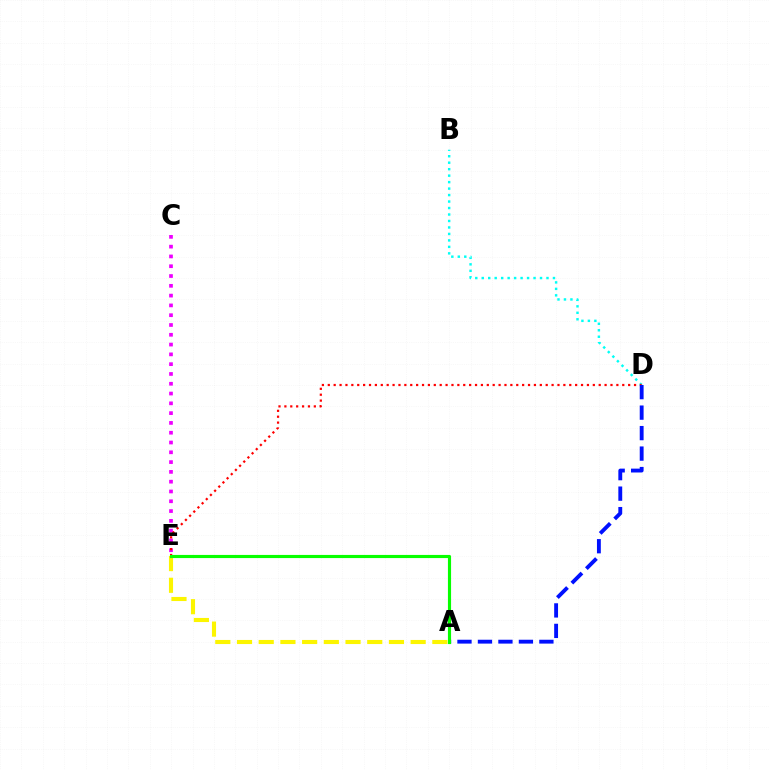{('B', 'D'): [{'color': '#00fff6', 'line_style': 'dotted', 'thickness': 1.76}], ('C', 'E'): [{'color': '#ee00ff', 'line_style': 'dotted', 'thickness': 2.66}], ('D', 'E'): [{'color': '#ff0000', 'line_style': 'dotted', 'thickness': 1.6}], ('A', 'D'): [{'color': '#0010ff', 'line_style': 'dashed', 'thickness': 2.78}], ('A', 'E'): [{'color': '#fcf500', 'line_style': 'dashed', 'thickness': 2.95}, {'color': '#08ff00', 'line_style': 'solid', 'thickness': 2.26}]}